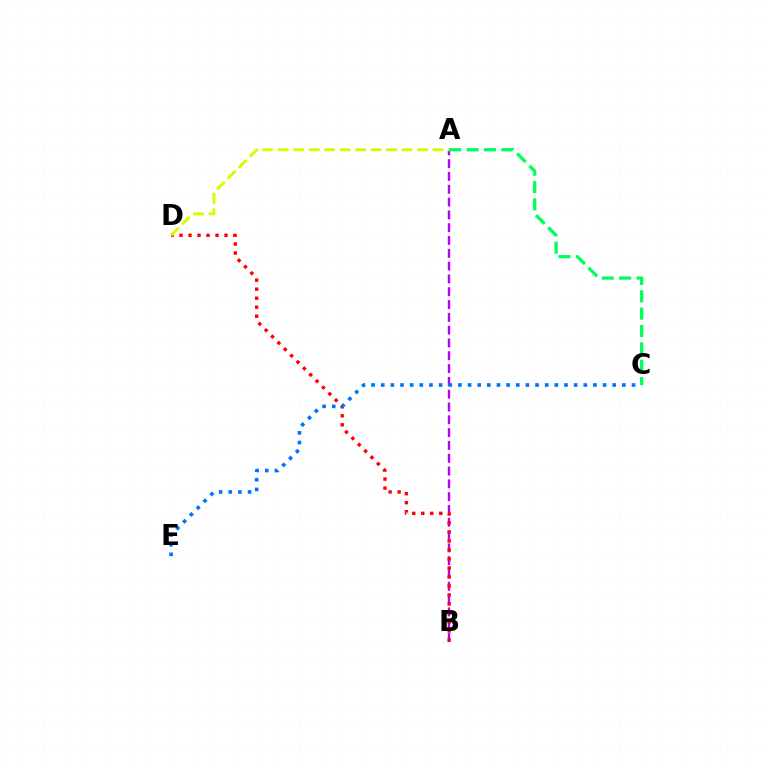{('A', 'B'): [{'color': '#b900ff', 'line_style': 'dashed', 'thickness': 1.74}], ('B', 'D'): [{'color': '#ff0000', 'line_style': 'dotted', 'thickness': 2.45}], ('A', 'D'): [{'color': '#d1ff00', 'line_style': 'dashed', 'thickness': 2.1}], ('C', 'E'): [{'color': '#0074ff', 'line_style': 'dotted', 'thickness': 2.62}], ('A', 'C'): [{'color': '#00ff5c', 'line_style': 'dashed', 'thickness': 2.36}]}